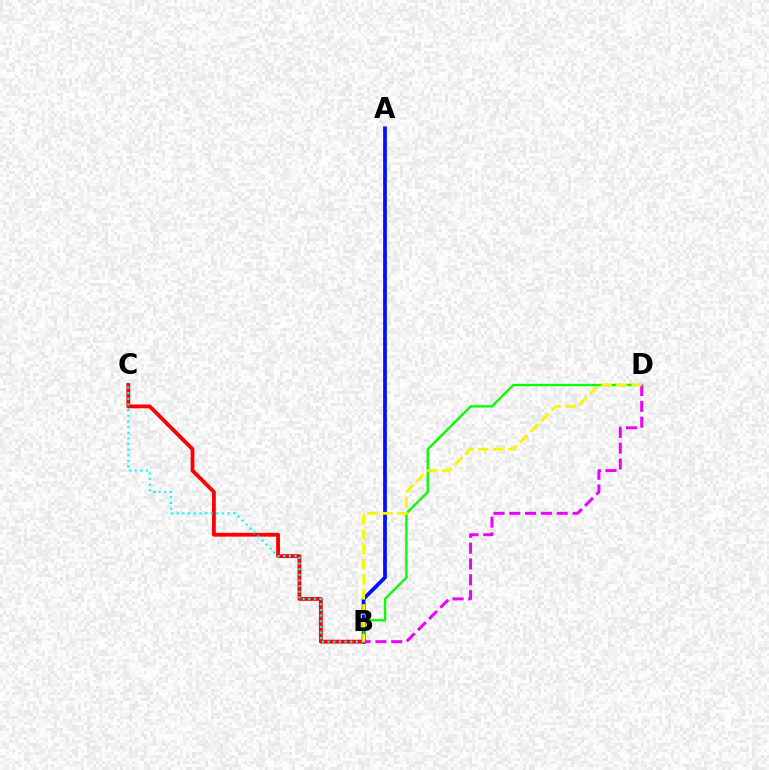{('B', 'C'): [{'color': '#ff0000', 'line_style': 'solid', 'thickness': 2.76}, {'color': '#00fff6', 'line_style': 'dotted', 'thickness': 1.54}], ('A', 'B'): [{'color': '#0010ff', 'line_style': 'solid', 'thickness': 2.7}], ('B', 'D'): [{'color': '#08ff00', 'line_style': 'solid', 'thickness': 1.68}, {'color': '#ee00ff', 'line_style': 'dashed', 'thickness': 2.15}, {'color': '#fcf500', 'line_style': 'dashed', 'thickness': 2.04}]}